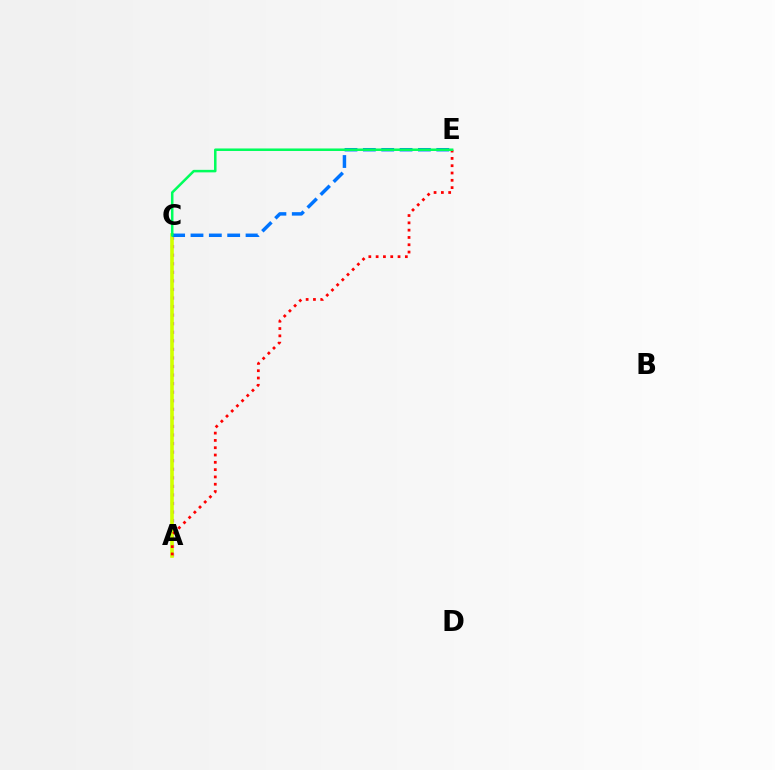{('A', 'C'): [{'color': '#b900ff', 'line_style': 'dotted', 'thickness': 2.33}, {'color': '#d1ff00', 'line_style': 'solid', 'thickness': 2.61}], ('C', 'E'): [{'color': '#0074ff', 'line_style': 'dashed', 'thickness': 2.49}, {'color': '#00ff5c', 'line_style': 'solid', 'thickness': 1.81}], ('A', 'E'): [{'color': '#ff0000', 'line_style': 'dotted', 'thickness': 1.98}]}